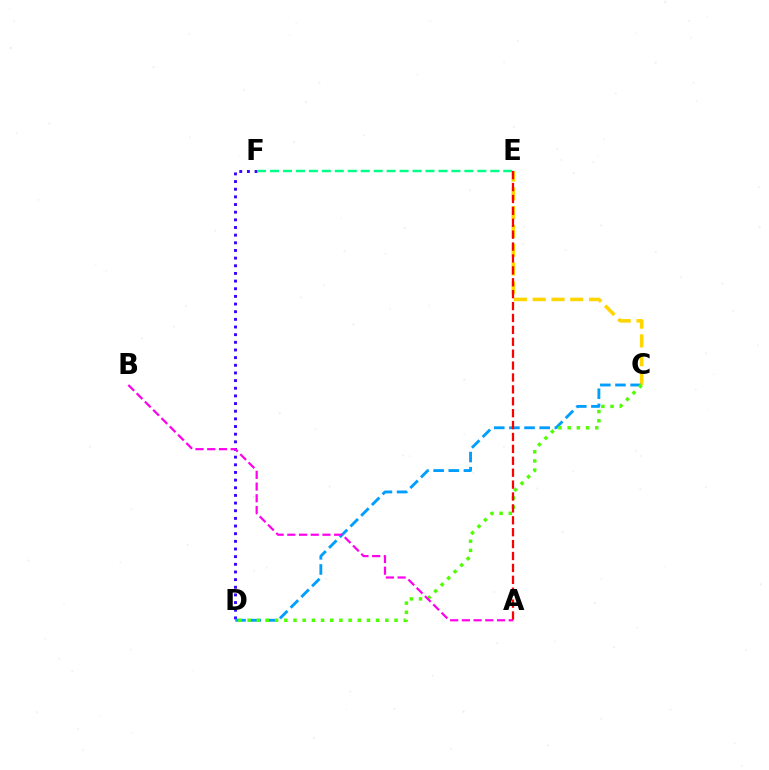{('C', 'E'): [{'color': '#ffd500', 'line_style': 'dashed', 'thickness': 2.55}], ('D', 'F'): [{'color': '#3700ff', 'line_style': 'dotted', 'thickness': 2.08}], ('E', 'F'): [{'color': '#00ff86', 'line_style': 'dashed', 'thickness': 1.76}], ('C', 'D'): [{'color': '#009eff', 'line_style': 'dashed', 'thickness': 2.06}, {'color': '#4fff00', 'line_style': 'dotted', 'thickness': 2.49}], ('A', 'B'): [{'color': '#ff00ed', 'line_style': 'dashed', 'thickness': 1.59}], ('A', 'E'): [{'color': '#ff0000', 'line_style': 'dashed', 'thickness': 1.62}]}